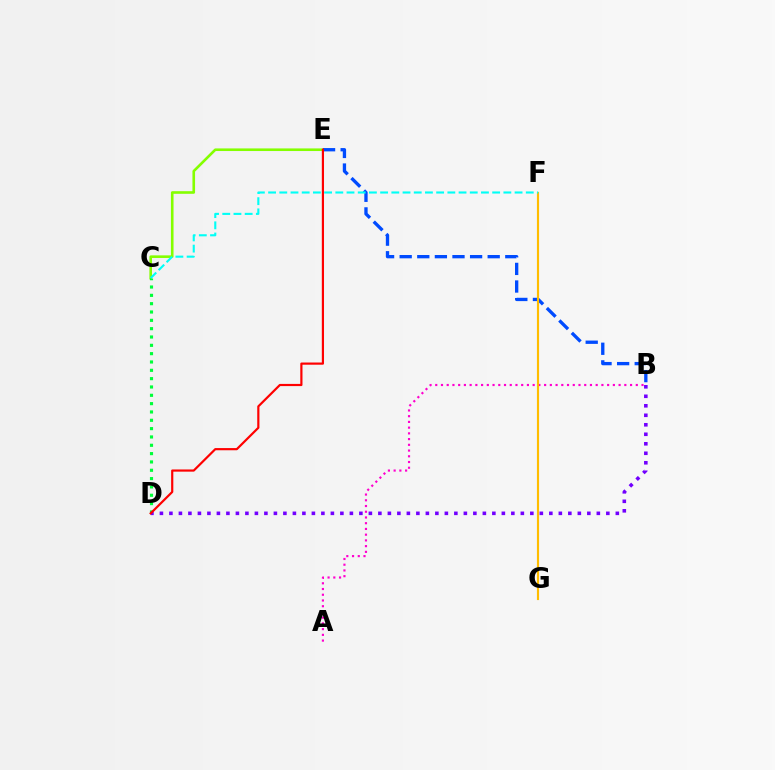{('C', 'E'): [{'color': '#84ff00', 'line_style': 'solid', 'thickness': 1.88}], ('B', 'E'): [{'color': '#004bff', 'line_style': 'dashed', 'thickness': 2.39}], ('C', 'D'): [{'color': '#00ff39', 'line_style': 'dotted', 'thickness': 2.26}], ('A', 'B'): [{'color': '#ff00cf', 'line_style': 'dotted', 'thickness': 1.56}], ('B', 'D'): [{'color': '#7200ff', 'line_style': 'dotted', 'thickness': 2.58}], ('D', 'E'): [{'color': '#ff0000', 'line_style': 'solid', 'thickness': 1.58}], ('F', 'G'): [{'color': '#ffbd00', 'line_style': 'solid', 'thickness': 1.55}], ('C', 'F'): [{'color': '#00fff6', 'line_style': 'dashed', 'thickness': 1.52}]}